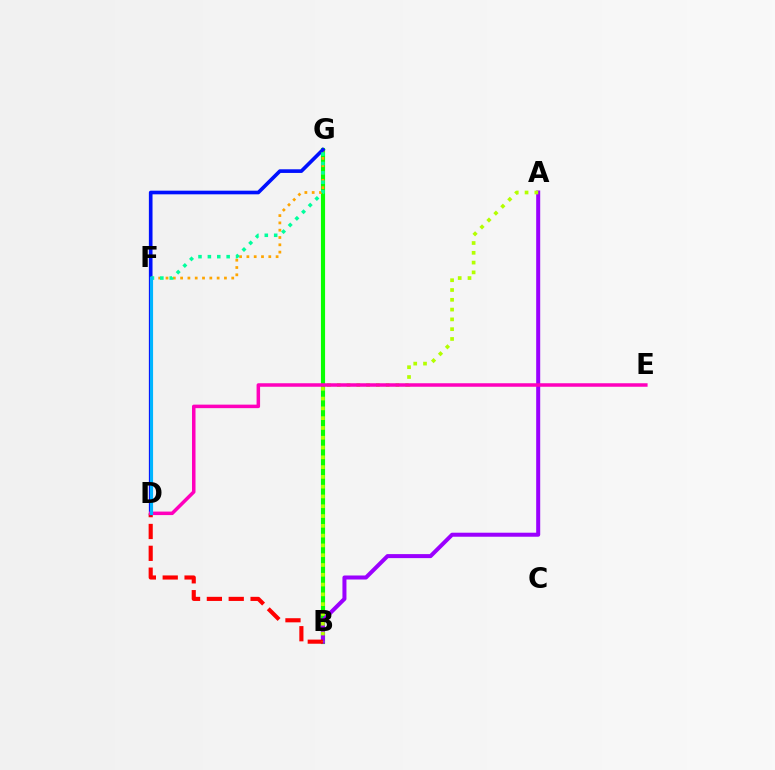{('B', 'G'): [{'color': '#08ff00', 'line_style': 'solid', 'thickness': 2.98}], ('A', 'B'): [{'color': '#9b00ff', 'line_style': 'solid', 'thickness': 2.89}, {'color': '#b3ff00', 'line_style': 'dotted', 'thickness': 2.66}], ('B', 'D'): [{'color': '#ff0000', 'line_style': 'dashed', 'thickness': 2.97}], ('F', 'G'): [{'color': '#ffa500', 'line_style': 'dotted', 'thickness': 1.98}, {'color': '#00ff9d', 'line_style': 'dotted', 'thickness': 2.55}], ('D', 'G'): [{'color': '#0010ff', 'line_style': 'solid', 'thickness': 2.63}], ('D', 'E'): [{'color': '#ff00bd', 'line_style': 'solid', 'thickness': 2.53}], ('D', 'F'): [{'color': '#00b5ff', 'line_style': 'solid', 'thickness': 2.27}]}